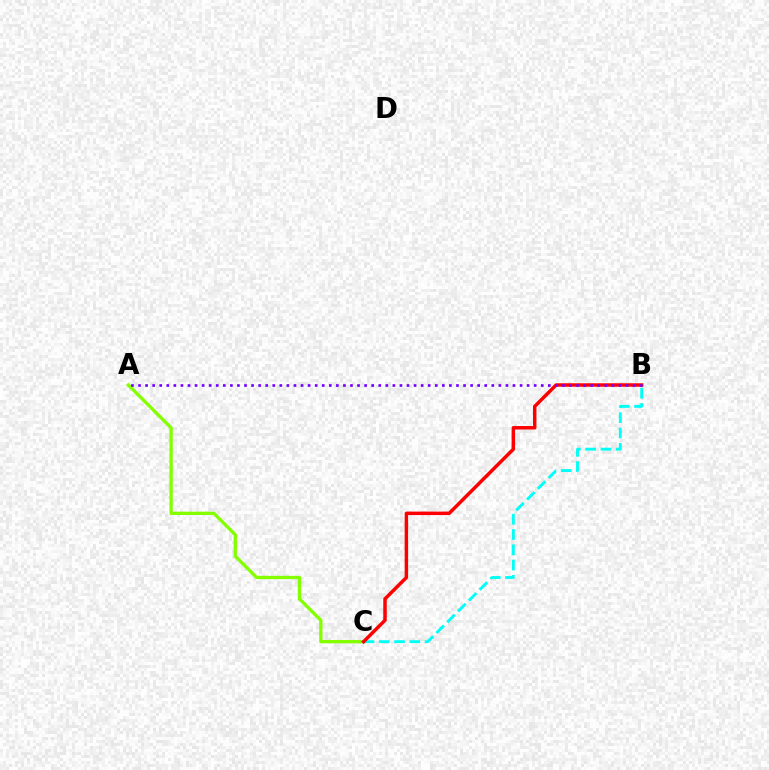{('A', 'C'): [{'color': '#84ff00', 'line_style': 'solid', 'thickness': 2.38}], ('B', 'C'): [{'color': '#00fff6', 'line_style': 'dashed', 'thickness': 2.08}, {'color': '#ff0000', 'line_style': 'solid', 'thickness': 2.5}], ('A', 'B'): [{'color': '#7200ff', 'line_style': 'dotted', 'thickness': 1.92}]}